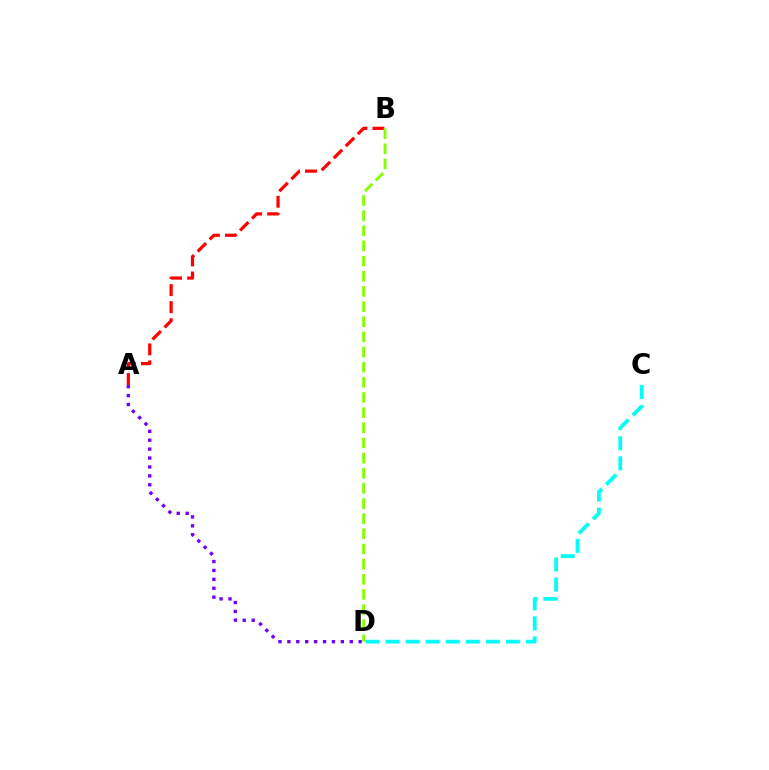{('A', 'B'): [{'color': '#ff0000', 'line_style': 'dashed', 'thickness': 2.31}], ('A', 'D'): [{'color': '#7200ff', 'line_style': 'dotted', 'thickness': 2.42}], ('C', 'D'): [{'color': '#00fff6', 'line_style': 'dashed', 'thickness': 2.72}], ('B', 'D'): [{'color': '#84ff00', 'line_style': 'dashed', 'thickness': 2.06}]}